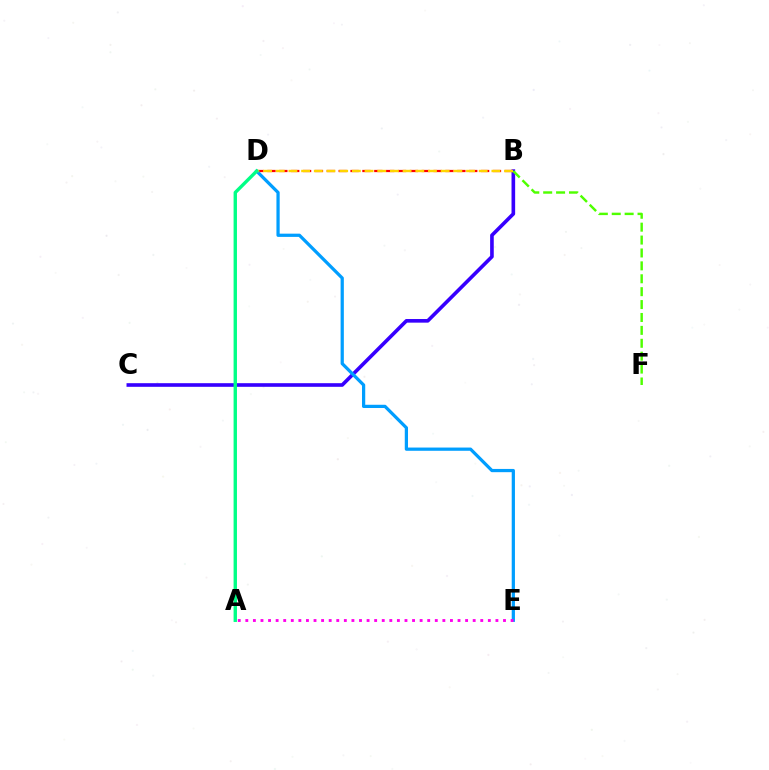{('B', 'C'): [{'color': '#3700ff', 'line_style': 'solid', 'thickness': 2.61}], ('B', 'F'): [{'color': '#4fff00', 'line_style': 'dashed', 'thickness': 1.75}], ('B', 'D'): [{'color': '#ff0000', 'line_style': 'dashed', 'thickness': 1.61}, {'color': '#ffd500', 'line_style': 'dashed', 'thickness': 1.72}], ('D', 'E'): [{'color': '#009eff', 'line_style': 'solid', 'thickness': 2.33}], ('A', 'E'): [{'color': '#ff00ed', 'line_style': 'dotted', 'thickness': 2.06}], ('A', 'D'): [{'color': '#00ff86', 'line_style': 'solid', 'thickness': 2.44}]}